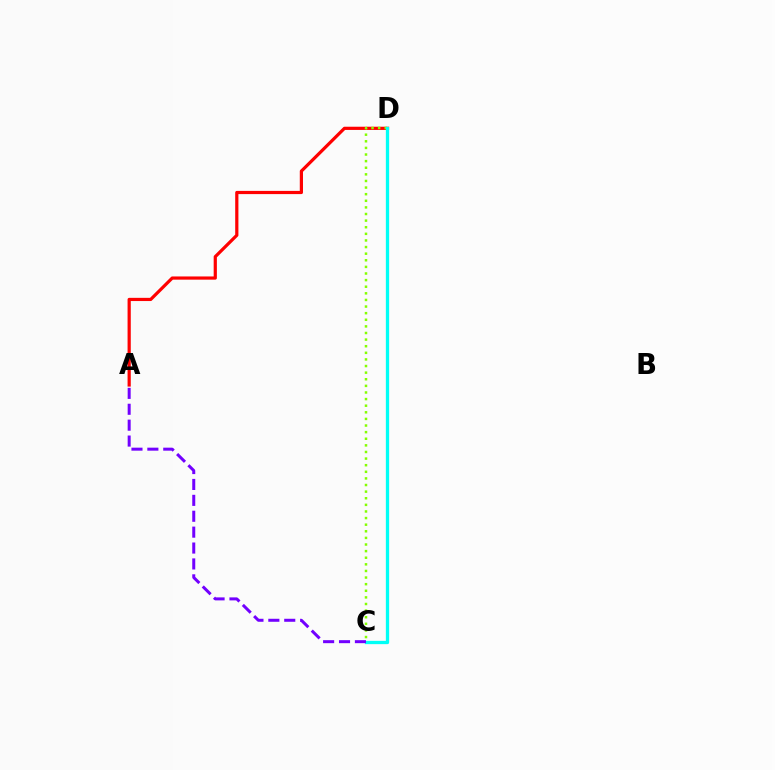{('A', 'D'): [{'color': '#ff0000', 'line_style': 'solid', 'thickness': 2.31}], ('C', 'D'): [{'color': '#84ff00', 'line_style': 'dotted', 'thickness': 1.8}, {'color': '#00fff6', 'line_style': 'solid', 'thickness': 2.37}], ('A', 'C'): [{'color': '#7200ff', 'line_style': 'dashed', 'thickness': 2.16}]}